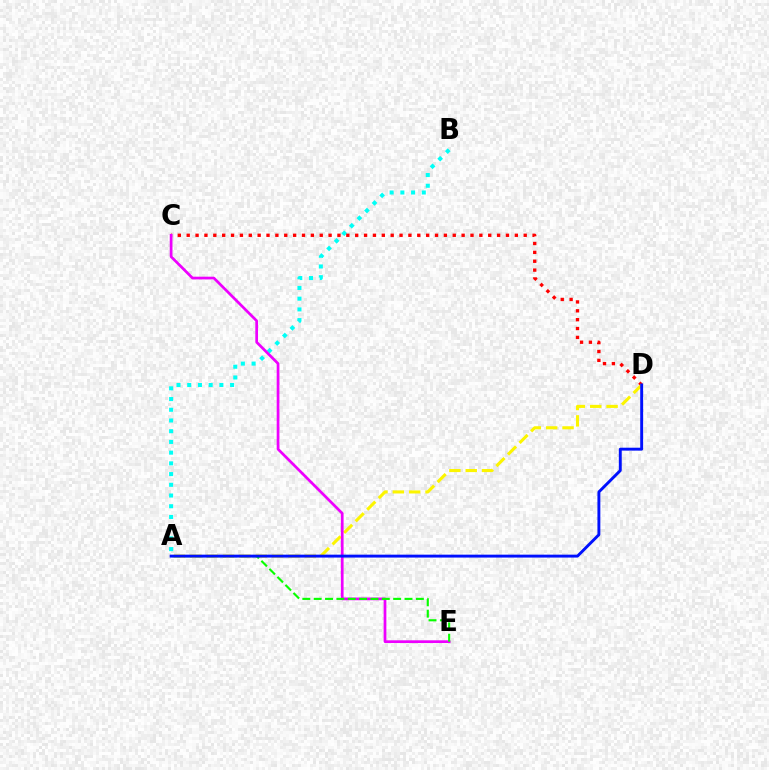{('A', 'B'): [{'color': '#00fff6', 'line_style': 'dotted', 'thickness': 2.91}], ('C', 'D'): [{'color': '#ff0000', 'line_style': 'dotted', 'thickness': 2.41}], ('A', 'D'): [{'color': '#fcf500', 'line_style': 'dashed', 'thickness': 2.22}, {'color': '#0010ff', 'line_style': 'solid', 'thickness': 2.09}], ('C', 'E'): [{'color': '#ee00ff', 'line_style': 'solid', 'thickness': 1.96}], ('A', 'E'): [{'color': '#08ff00', 'line_style': 'dashed', 'thickness': 1.54}]}